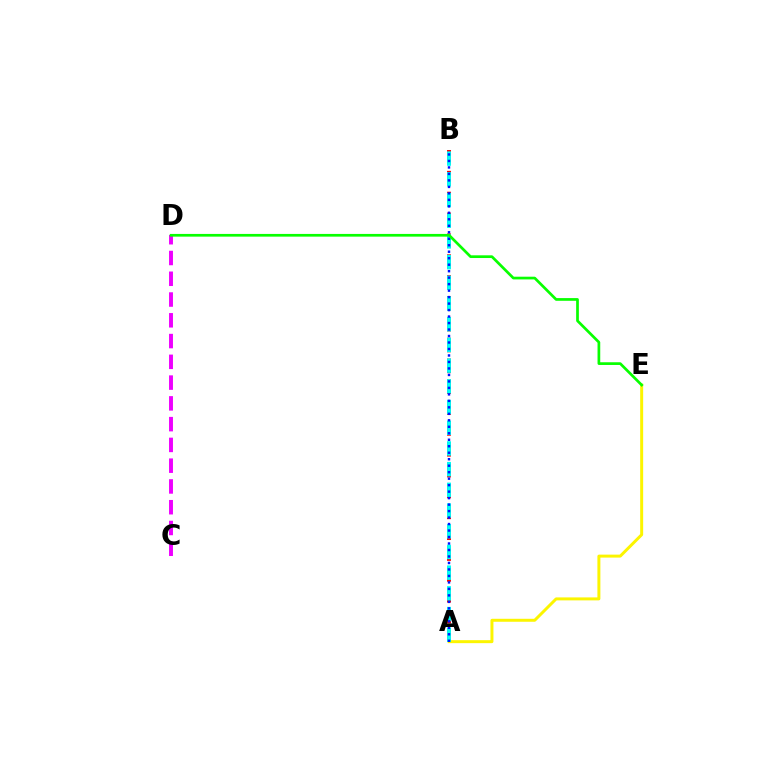{('A', 'E'): [{'color': '#fcf500', 'line_style': 'solid', 'thickness': 2.14}], ('A', 'B'): [{'color': '#ff0000', 'line_style': 'dashed', 'thickness': 2.83}, {'color': '#00fff6', 'line_style': 'dashed', 'thickness': 2.81}, {'color': '#0010ff', 'line_style': 'dotted', 'thickness': 1.76}], ('C', 'D'): [{'color': '#ee00ff', 'line_style': 'dashed', 'thickness': 2.82}], ('D', 'E'): [{'color': '#08ff00', 'line_style': 'solid', 'thickness': 1.95}]}